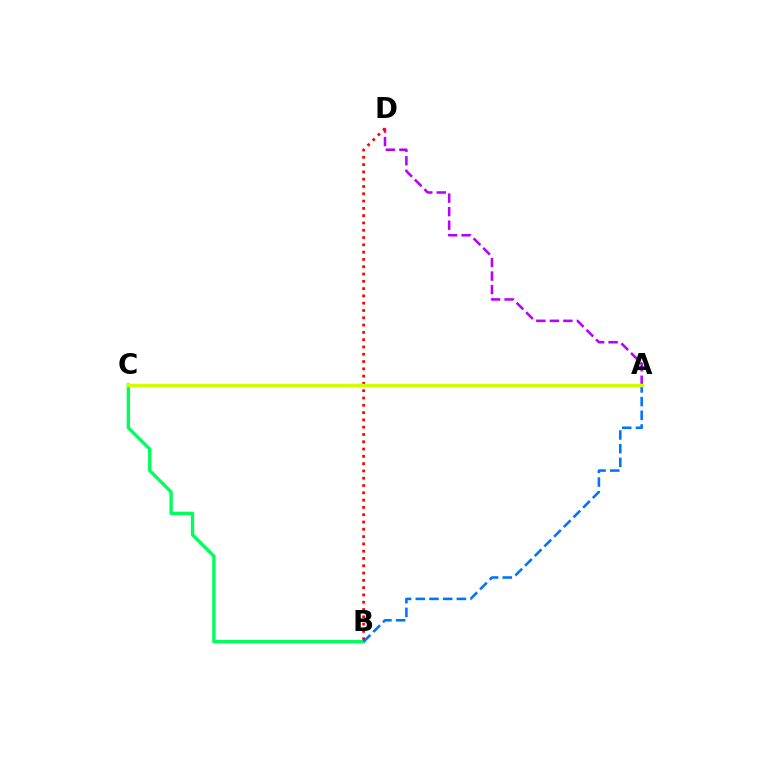{('A', 'D'): [{'color': '#b900ff', 'line_style': 'dashed', 'thickness': 1.84}], ('B', 'C'): [{'color': '#00ff5c', 'line_style': 'solid', 'thickness': 2.4}], ('B', 'D'): [{'color': '#ff0000', 'line_style': 'dotted', 'thickness': 1.98}], ('A', 'B'): [{'color': '#0074ff', 'line_style': 'dashed', 'thickness': 1.86}], ('A', 'C'): [{'color': '#d1ff00', 'line_style': 'solid', 'thickness': 2.51}]}